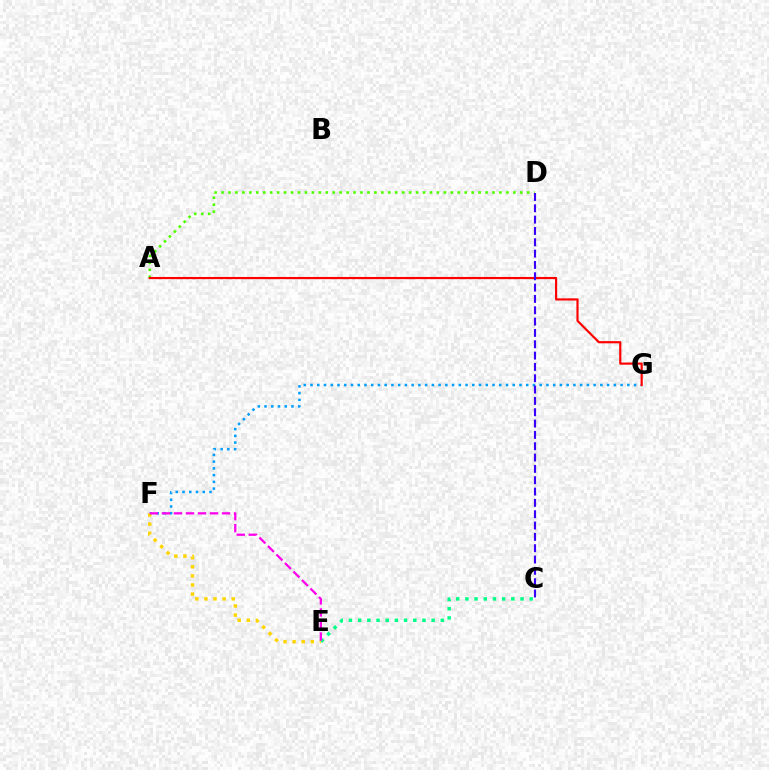{('F', 'G'): [{'color': '#009eff', 'line_style': 'dotted', 'thickness': 1.83}], ('A', 'D'): [{'color': '#4fff00', 'line_style': 'dotted', 'thickness': 1.89}], ('C', 'E'): [{'color': '#00ff86', 'line_style': 'dotted', 'thickness': 2.5}], ('A', 'G'): [{'color': '#ff0000', 'line_style': 'solid', 'thickness': 1.57}], ('E', 'F'): [{'color': '#ffd500', 'line_style': 'dotted', 'thickness': 2.47}, {'color': '#ff00ed', 'line_style': 'dashed', 'thickness': 1.63}], ('C', 'D'): [{'color': '#3700ff', 'line_style': 'dashed', 'thickness': 1.54}]}